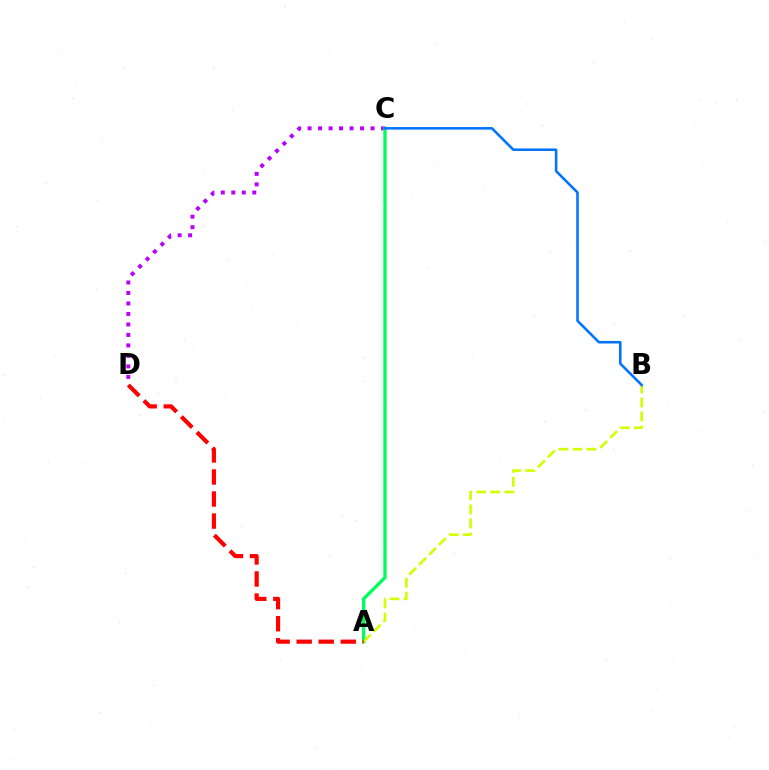{('C', 'D'): [{'color': '#b900ff', 'line_style': 'dotted', 'thickness': 2.85}], ('A', 'C'): [{'color': '#00ff5c', 'line_style': 'solid', 'thickness': 2.4}], ('A', 'B'): [{'color': '#d1ff00', 'line_style': 'dashed', 'thickness': 1.91}], ('A', 'D'): [{'color': '#ff0000', 'line_style': 'dashed', 'thickness': 2.99}], ('B', 'C'): [{'color': '#0074ff', 'line_style': 'solid', 'thickness': 1.84}]}